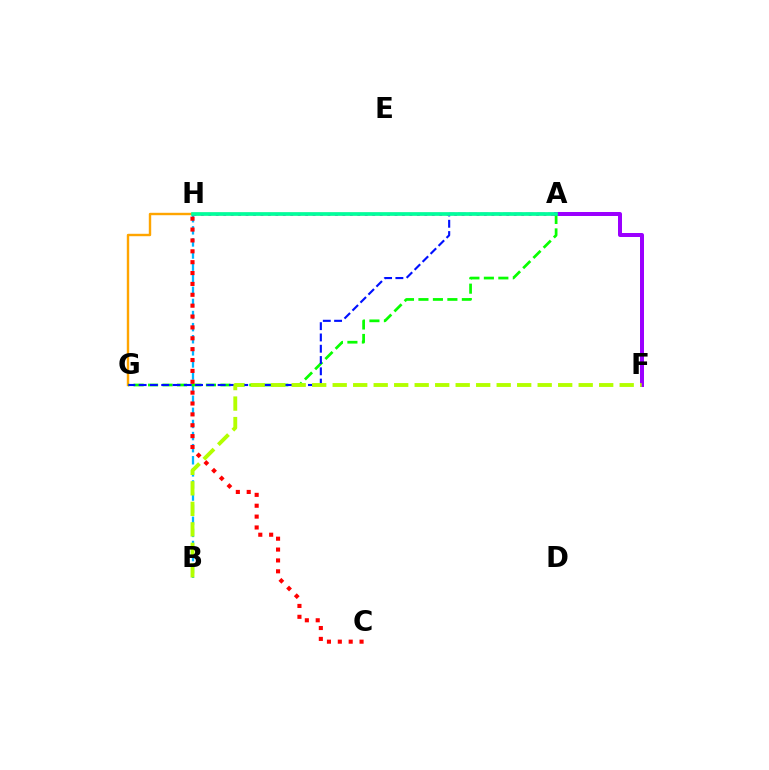{('A', 'G'): [{'color': '#ffa500', 'line_style': 'solid', 'thickness': 1.74}, {'color': '#08ff00', 'line_style': 'dashed', 'thickness': 1.97}, {'color': '#0010ff', 'line_style': 'dashed', 'thickness': 1.53}], ('B', 'H'): [{'color': '#00b5ff', 'line_style': 'dashed', 'thickness': 1.64}], ('A', 'F'): [{'color': '#9b00ff', 'line_style': 'solid', 'thickness': 2.88}], ('A', 'H'): [{'color': '#ff00bd', 'line_style': 'dotted', 'thickness': 2.02}, {'color': '#00ff9d', 'line_style': 'solid', 'thickness': 2.64}], ('B', 'F'): [{'color': '#b3ff00', 'line_style': 'dashed', 'thickness': 2.78}], ('C', 'H'): [{'color': '#ff0000', 'line_style': 'dotted', 'thickness': 2.95}]}